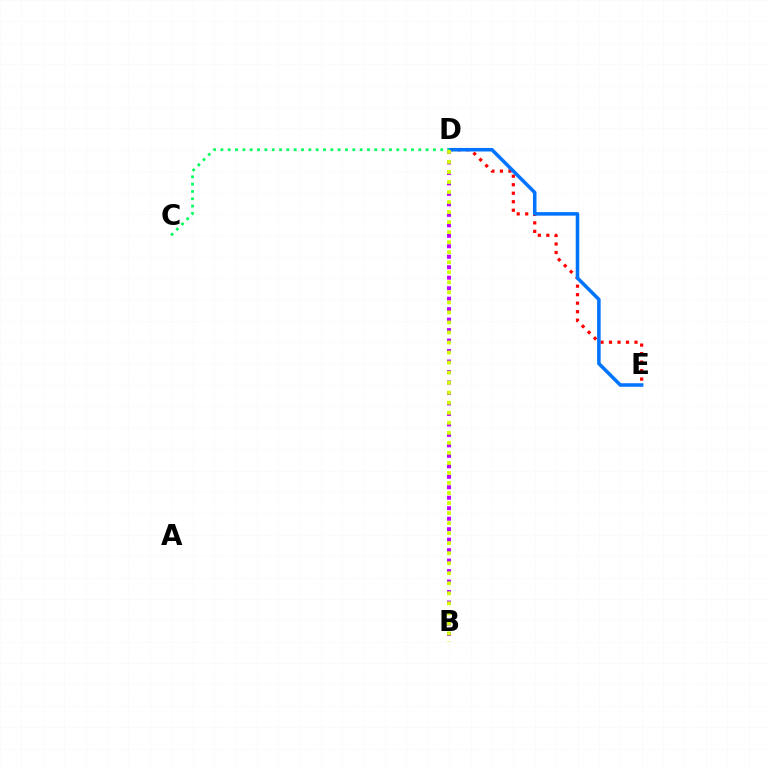{('D', 'E'): [{'color': '#ff0000', 'line_style': 'dotted', 'thickness': 2.31}, {'color': '#0074ff', 'line_style': 'solid', 'thickness': 2.54}], ('C', 'D'): [{'color': '#00ff5c', 'line_style': 'dotted', 'thickness': 1.99}], ('B', 'D'): [{'color': '#b900ff', 'line_style': 'dotted', 'thickness': 2.85}, {'color': '#d1ff00', 'line_style': 'dotted', 'thickness': 2.73}]}